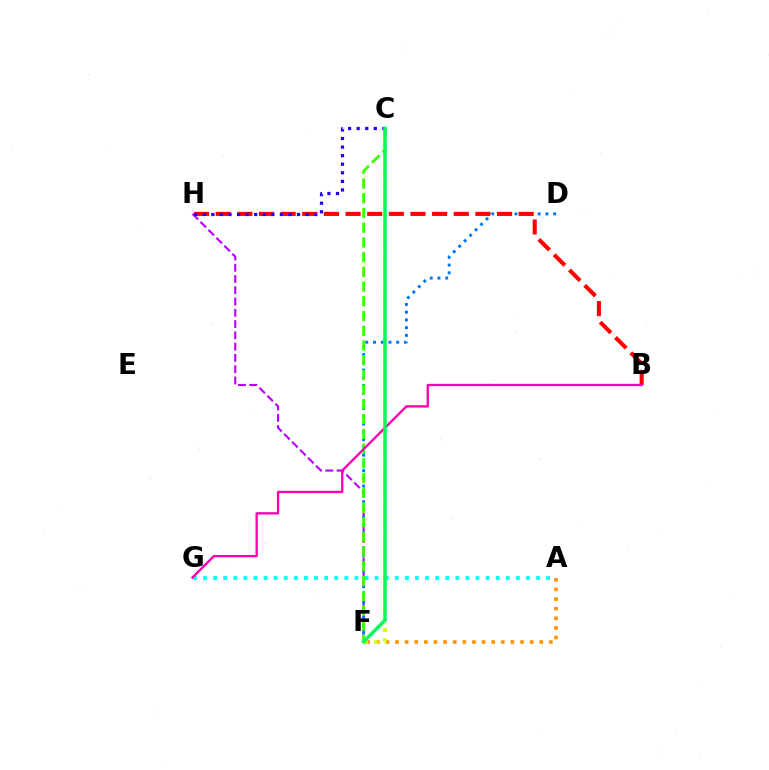{('A', 'G'): [{'color': '#00fff6', 'line_style': 'dotted', 'thickness': 2.74}], ('A', 'F'): [{'color': '#ff9400', 'line_style': 'dotted', 'thickness': 2.61}], ('C', 'F'): [{'color': '#d1ff00', 'line_style': 'dotted', 'thickness': 2.81}, {'color': '#3dff00', 'line_style': 'dashed', 'thickness': 2.0}, {'color': '#00ff5c', 'line_style': 'solid', 'thickness': 2.5}], ('F', 'H'): [{'color': '#b900ff', 'line_style': 'dashed', 'thickness': 1.53}], ('D', 'F'): [{'color': '#0074ff', 'line_style': 'dotted', 'thickness': 2.1}], ('B', 'H'): [{'color': '#ff0000', 'line_style': 'dashed', 'thickness': 2.94}], ('C', 'H'): [{'color': '#2500ff', 'line_style': 'dotted', 'thickness': 2.33}], ('B', 'G'): [{'color': '#ff00ac', 'line_style': 'solid', 'thickness': 1.69}]}